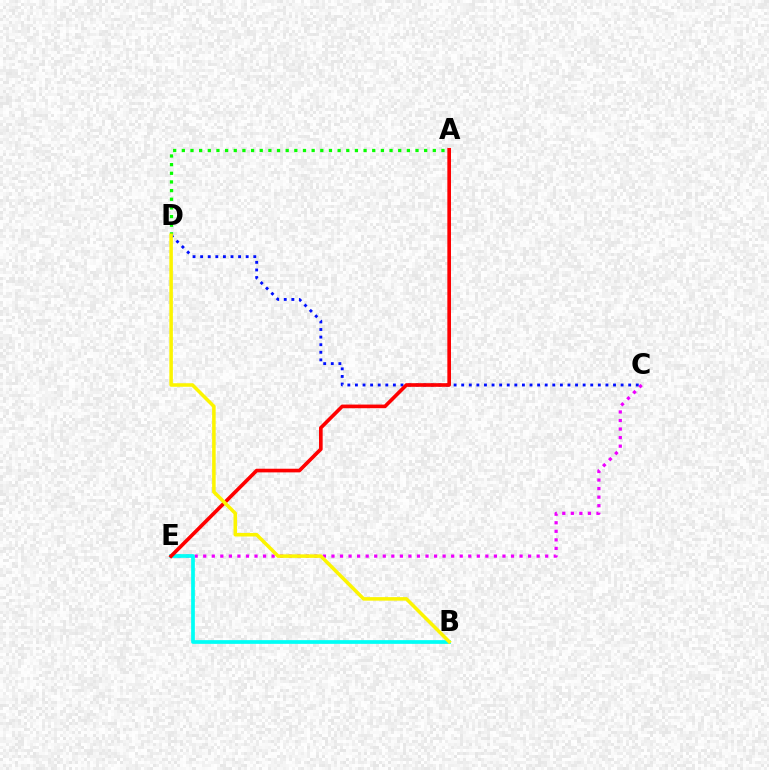{('A', 'D'): [{'color': '#08ff00', 'line_style': 'dotted', 'thickness': 2.35}], ('C', 'D'): [{'color': '#0010ff', 'line_style': 'dotted', 'thickness': 2.06}], ('C', 'E'): [{'color': '#ee00ff', 'line_style': 'dotted', 'thickness': 2.32}], ('B', 'E'): [{'color': '#00fff6', 'line_style': 'solid', 'thickness': 2.68}], ('A', 'E'): [{'color': '#ff0000', 'line_style': 'solid', 'thickness': 2.63}], ('B', 'D'): [{'color': '#fcf500', 'line_style': 'solid', 'thickness': 2.55}]}